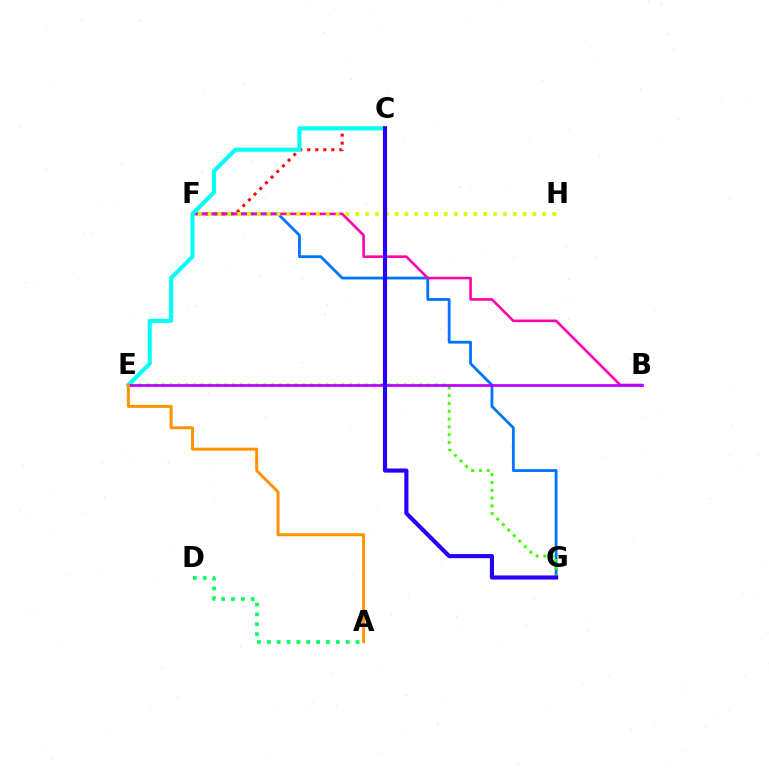{('F', 'G'): [{'color': '#0074ff', 'line_style': 'solid', 'thickness': 2.02}], ('E', 'G'): [{'color': '#3dff00', 'line_style': 'dotted', 'thickness': 2.12}], ('C', 'F'): [{'color': '#ff0000', 'line_style': 'dotted', 'thickness': 2.18}], ('A', 'D'): [{'color': '#00ff5c', 'line_style': 'dotted', 'thickness': 2.68}], ('B', 'F'): [{'color': '#ff00ac', 'line_style': 'solid', 'thickness': 1.87}], ('C', 'E'): [{'color': '#00fff6', 'line_style': 'solid', 'thickness': 2.93}], ('B', 'E'): [{'color': '#b900ff', 'line_style': 'solid', 'thickness': 1.97}], ('F', 'H'): [{'color': '#d1ff00', 'line_style': 'dotted', 'thickness': 2.67}], ('A', 'E'): [{'color': '#ff9400', 'line_style': 'solid', 'thickness': 2.16}], ('C', 'G'): [{'color': '#2500ff', 'line_style': 'solid', 'thickness': 2.97}]}